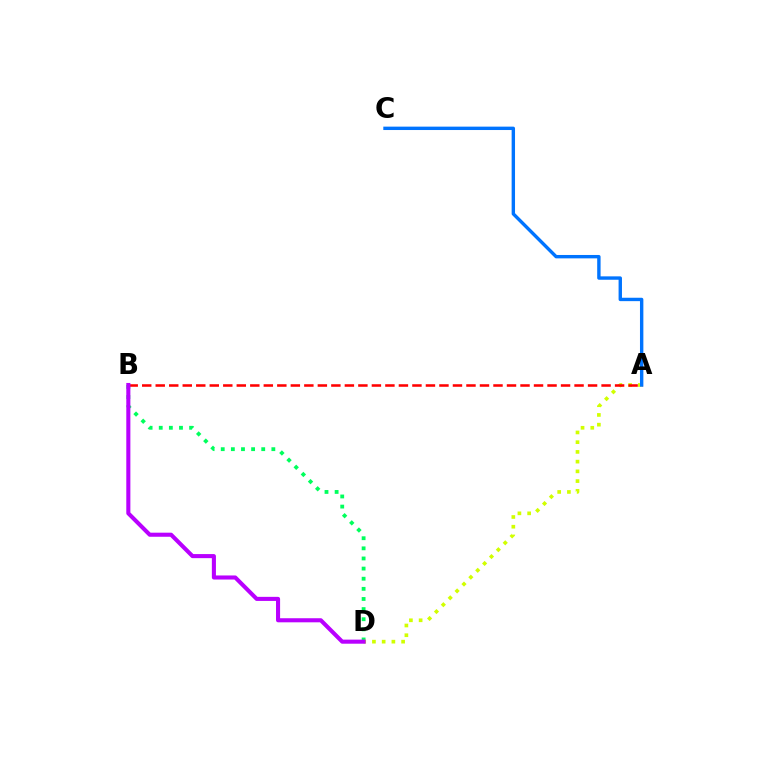{('B', 'D'): [{'color': '#00ff5c', 'line_style': 'dotted', 'thickness': 2.75}, {'color': '#b900ff', 'line_style': 'solid', 'thickness': 2.93}], ('A', 'D'): [{'color': '#d1ff00', 'line_style': 'dotted', 'thickness': 2.64}], ('A', 'B'): [{'color': '#ff0000', 'line_style': 'dashed', 'thickness': 1.84}], ('A', 'C'): [{'color': '#0074ff', 'line_style': 'solid', 'thickness': 2.44}]}